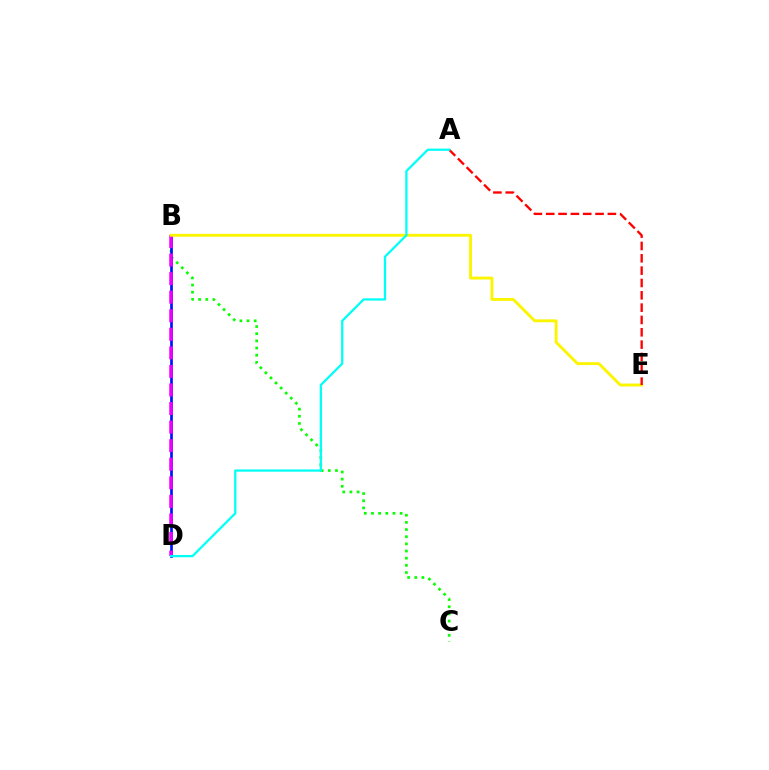{('B', 'C'): [{'color': '#08ff00', 'line_style': 'dotted', 'thickness': 1.95}], ('B', 'D'): [{'color': '#0010ff', 'line_style': 'solid', 'thickness': 1.93}, {'color': '#ee00ff', 'line_style': 'dashed', 'thickness': 2.52}], ('B', 'E'): [{'color': '#fcf500', 'line_style': 'solid', 'thickness': 2.08}], ('A', 'E'): [{'color': '#ff0000', 'line_style': 'dashed', 'thickness': 1.68}], ('A', 'D'): [{'color': '#00fff6', 'line_style': 'solid', 'thickness': 1.62}]}